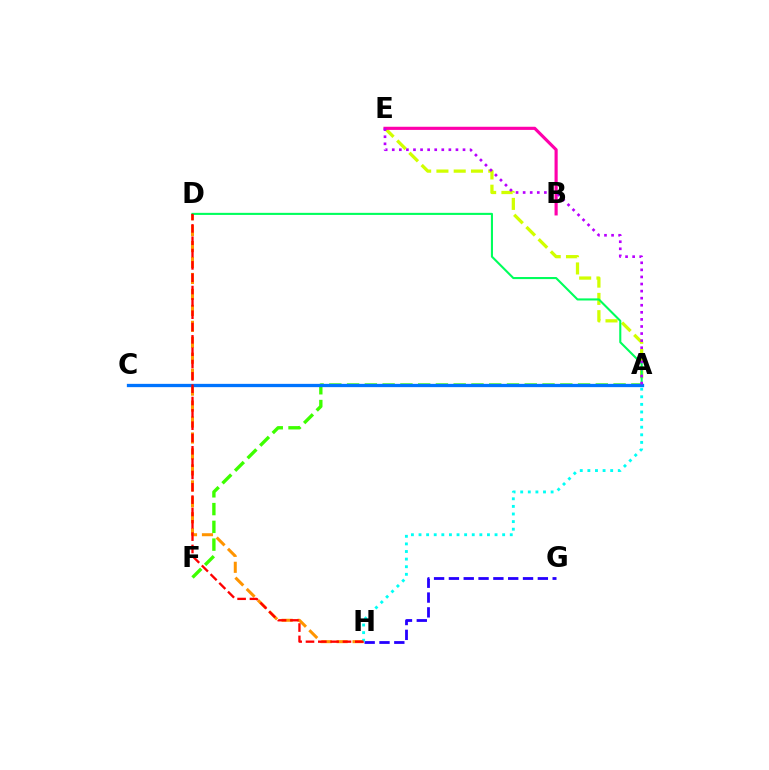{('A', 'E'): [{'color': '#d1ff00', 'line_style': 'dashed', 'thickness': 2.35}, {'color': '#b900ff', 'line_style': 'dotted', 'thickness': 1.92}], ('D', 'H'): [{'color': '#ff9400', 'line_style': 'dashed', 'thickness': 2.17}, {'color': '#ff0000', 'line_style': 'dashed', 'thickness': 1.67}], ('A', 'D'): [{'color': '#00ff5c', 'line_style': 'solid', 'thickness': 1.51}], ('G', 'H'): [{'color': '#2500ff', 'line_style': 'dashed', 'thickness': 2.01}], ('A', 'F'): [{'color': '#3dff00', 'line_style': 'dashed', 'thickness': 2.41}], ('B', 'E'): [{'color': '#ff00ac', 'line_style': 'solid', 'thickness': 2.26}], ('A', 'C'): [{'color': '#0074ff', 'line_style': 'solid', 'thickness': 2.37}], ('A', 'H'): [{'color': '#00fff6', 'line_style': 'dotted', 'thickness': 2.07}]}